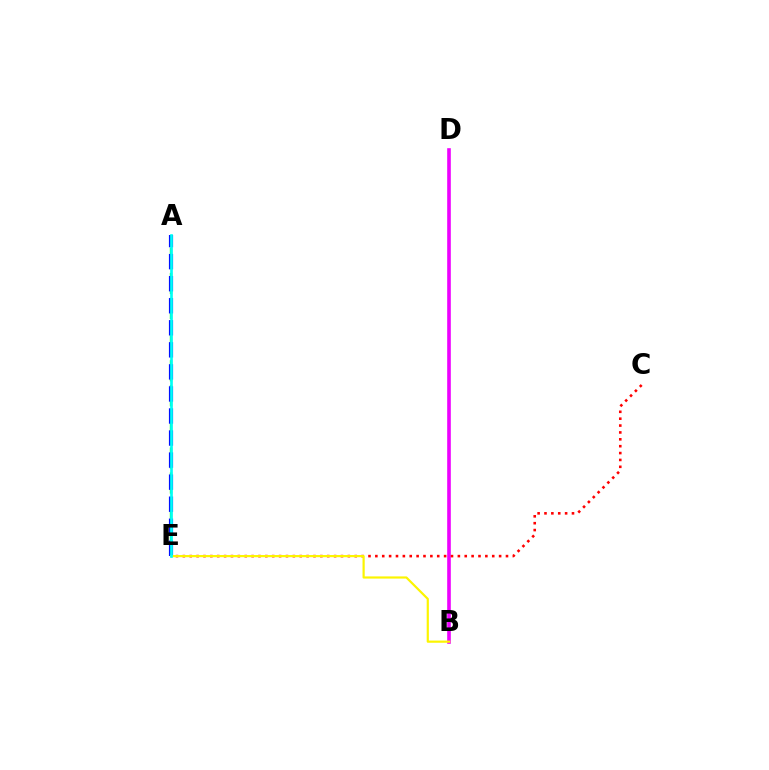{('B', 'D'): [{'color': '#ee00ff', 'line_style': 'solid', 'thickness': 2.61}], ('A', 'E'): [{'color': '#08ff00', 'line_style': 'dashed', 'thickness': 1.69}, {'color': '#0010ff', 'line_style': 'dashed', 'thickness': 3.0}, {'color': '#00fff6', 'line_style': 'solid', 'thickness': 1.93}], ('C', 'E'): [{'color': '#ff0000', 'line_style': 'dotted', 'thickness': 1.87}], ('B', 'E'): [{'color': '#fcf500', 'line_style': 'solid', 'thickness': 1.58}]}